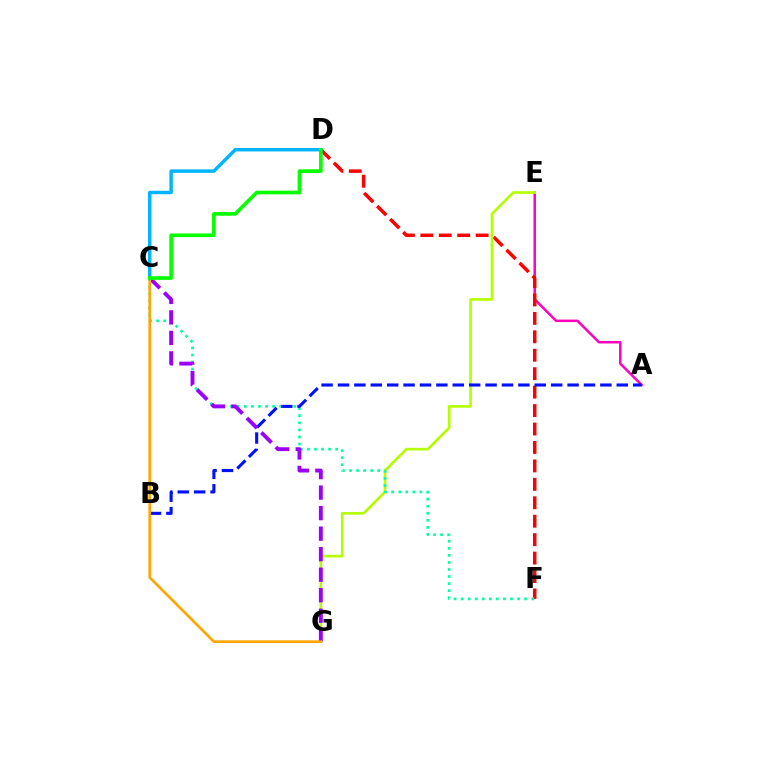{('A', 'E'): [{'color': '#ff00bd', 'line_style': 'solid', 'thickness': 1.79}], ('D', 'F'): [{'color': '#ff0000', 'line_style': 'dashed', 'thickness': 2.5}], ('E', 'G'): [{'color': '#b3ff00', 'line_style': 'solid', 'thickness': 1.92}], ('C', 'F'): [{'color': '#00ff9d', 'line_style': 'dotted', 'thickness': 1.92}], ('C', 'D'): [{'color': '#00b5ff', 'line_style': 'solid', 'thickness': 2.5}, {'color': '#08ff00', 'line_style': 'solid', 'thickness': 2.64}], ('A', 'B'): [{'color': '#0010ff', 'line_style': 'dashed', 'thickness': 2.23}], ('C', 'G'): [{'color': '#9b00ff', 'line_style': 'dashed', 'thickness': 2.79}, {'color': '#ffa500', 'line_style': 'solid', 'thickness': 1.9}]}